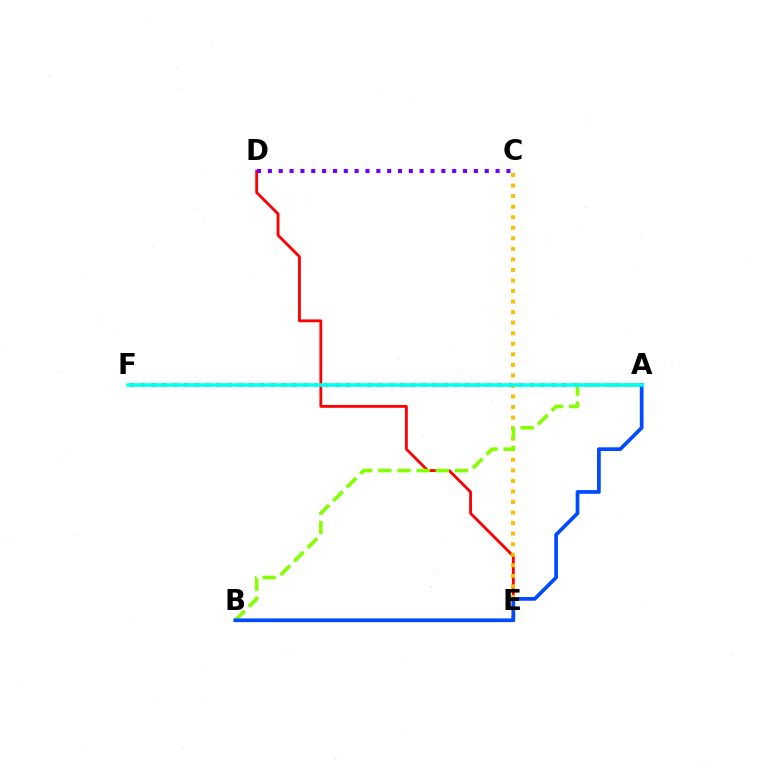{('D', 'E'): [{'color': '#ff0000', 'line_style': 'solid', 'thickness': 2.03}], ('C', 'D'): [{'color': '#7200ff', 'line_style': 'dotted', 'thickness': 2.95}], ('B', 'E'): [{'color': '#ff00cf', 'line_style': 'dotted', 'thickness': 1.84}], ('A', 'F'): [{'color': '#00ff39', 'line_style': 'dotted', 'thickness': 2.94}, {'color': '#00fff6', 'line_style': 'solid', 'thickness': 2.55}], ('C', 'E'): [{'color': '#ffbd00', 'line_style': 'dotted', 'thickness': 2.87}], ('A', 'B'): [{'color': '#84ff00', 'line_style': 'dashed', 'thickness': 2.6}, {'color': '#004bff', 'line_style': 'solid', 'thickness': 2.67}]}